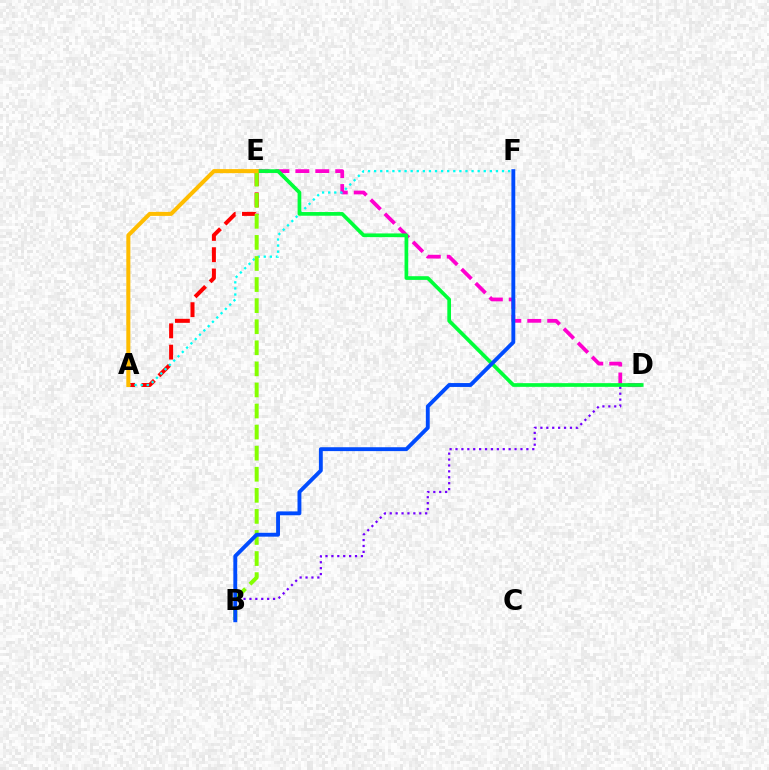{('A', 'E'): [{'color': '#ff0000', 'line_style': 'dashed', 'thickness': 2.89}, {'color': '#ffbd00', 'line_style': 'solid', 'thickness': 2.91}], ('D', 'E'): [{'color': '#ff00cf', 'line_style': 'dashed', 'thickness': 2.71}, {'color': '#00ff39', 'line_style': 'solid', 'thickness': 2.66}], ('A', 'F'): [{'color': '#00fff6', 'line_style': 'dotted', 'thickness': 1.65}], ('B', 'E'): [{'color': '#84ff00', 'line_style': 'dashed', 'thickness': 2.86}], ('B', 'D'): [{'color': '#7200ff', 'line_style': 'dotted', 'thickness': 1.6}], ('B', 'F'): [{'color': '#004bff', 'line_style': 'solid', 'thickness': 2.79}]}